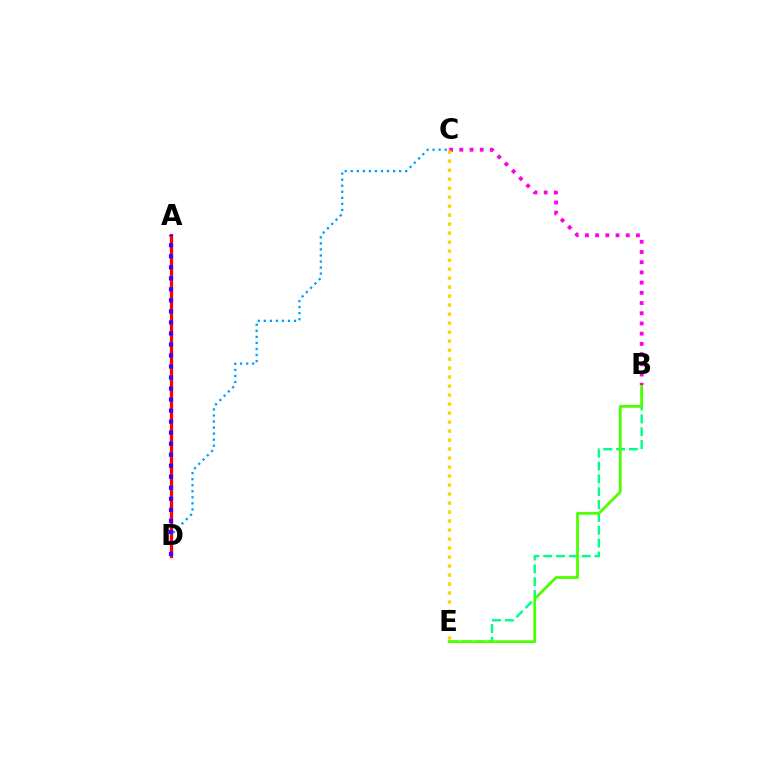{('B', 'E'): [{'color': '#00ff86', 'line_style': 'dashed', 'thickness': 1.75}, {'color': '#4fff00', 'line_style': 'solid', 'thickness': 2.0}], ('C', 'D'): [{'color': '#009eff', 'line_style': 'dotted', 'thickness': 1.64}], ('A', 'D'): [{'color': '#ff0000', 'line_style': 'solid', 'thickness': 2.35}, {'color': '#3700ff', 'line_style': 'dotted', 'thickness': 3.0}], ('B', 'C'): [{'color': '#ff00ed', 'line_style': 'dotted', 'thickness': 2.77}], ('C', 'E'): [{'color': '#ffd500', 'line_style': 'dotted', 'thickness': 2.44}]}